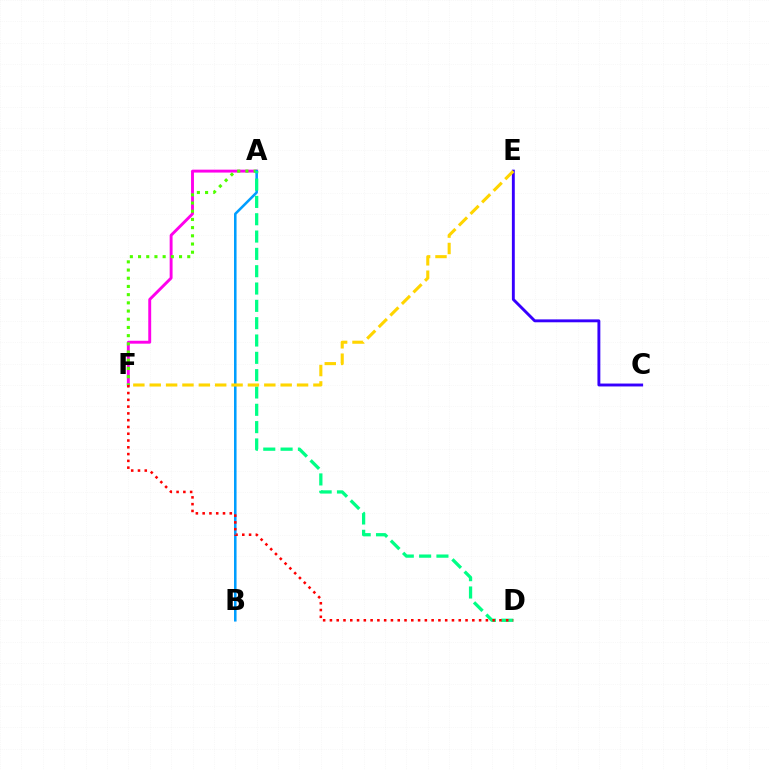{('A', 'F'): [{'color': '#ff00ed', 'line_style': 'solid', 'thickness': 2.1}, {'color': '#4fff00', 'line_style': 'dotted', 'thickness': 2.23}], ('C', 'E'): [{'color': '#3700ff', 'line_style': 'solid', 'thickness': 2.09}], ('A', 'B'): [{'color': '#009eff', 'line_style': 'solid', 'thickness': 1.84}], ('A', 'D'): [{'color': '#00ff86', 'line_style': 'dashed', 'thickness': 2.35}], ('D', 'F'): [{'color': '#ff0000', 'line_style': 'dotted', 'thickness': 1.84}], ('E', 'F'): [{'color': '#ffd500', 'line_style': 'dashed', 'thickness': 2.22}]}